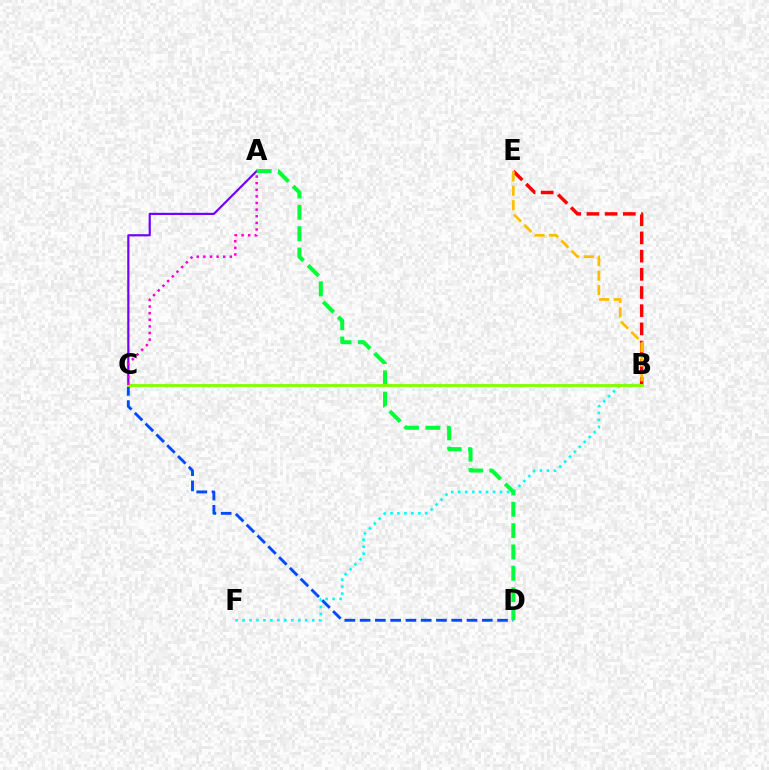{('C', 'D'): [{'color': '#004bff', 'line_style': 'dashed', 'thickness': 2.07}], ('A', 'C'): [{'color': '#7200ff', 'line_style': 'solid', 'thickness': 1.58}, {'color': '#ff00cf', 'line_style': 'dotted', 'thickness': 1.8}], ('B', 'F'): [{'color': '#00fff6', 'line_style': 'dotted', 'thickness': 1.89}], ('B', 'E'): [{'color': '#ff0000', 'line_style': 'dashed', 'thickness': 2.47}, {'color': '#ffbd00', 'line_style': 'dashed', 'thickness': 1.98}], ('A', 'D'): [{'color': '#00ff39', 'line_style': 'dashed', 'thickness': 2.9}], ('B', 'C'): [{'color': '#84ff00', 'line_style': 'solid', 'thickness': 2.07}]}